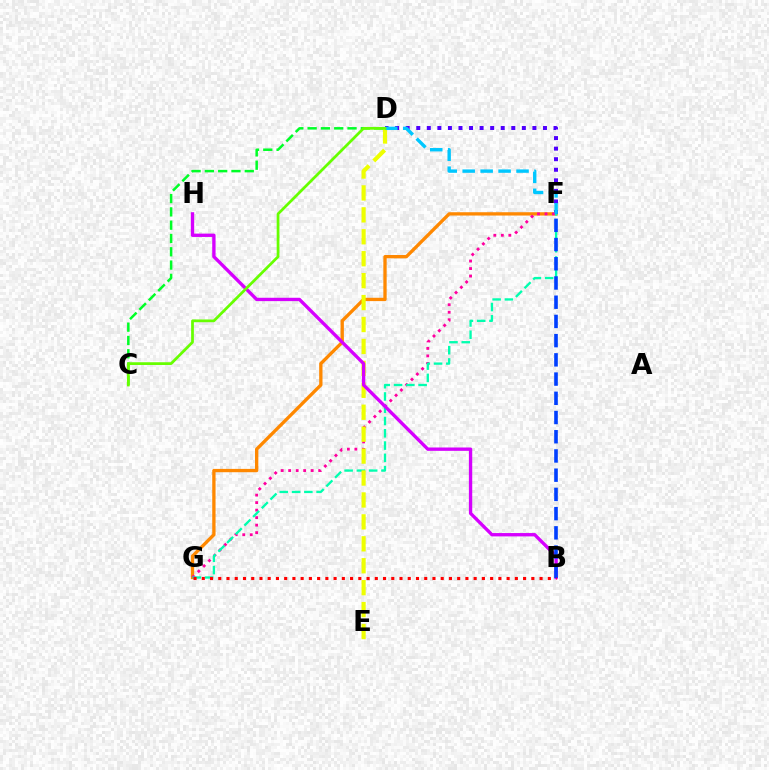{('F', 'G'): [{'color': '#ff8800', 'line_style': 'solid', 'thickness': 2.39}, {'color': '#ff00a0', 'line_style': 'dotted', 'thickness': 2.04}, {'color': '#00ffaf', 'line_style': 'dashed', 'thickness': 1.67}], ('C', 'D'): [{'color': '#00ff27', 'line_style': 'dashed', 'thickness': 1.81}, {'color': '#66ff00', 'line_style': 'solid', 'thickness': 1.98}], ('D', 'F'): [{'color': '#4f00ff', 'line_style': 'dotted', 'thickness': 2.87}, {'color': '#00c7ff', 'line_style': 'dashed', 'thickness': 2.44}], ('D', 'E'): [{'color': '#eeff00', 'line_style': 'dashed', 'thickness': 2.98}], ('B', 'H'): [{'color': '#d600ff', 'line_style': 'solid', 'thickness': 2.41}], ('B', 'F'): [{'color': '#003fff', 'line_style': 'dashed', 'thickness': 2.61}], ('B', 'G'): [{'color': '#ff0000', 'line_style': 'dotted', 'thickness': 2.24}]}